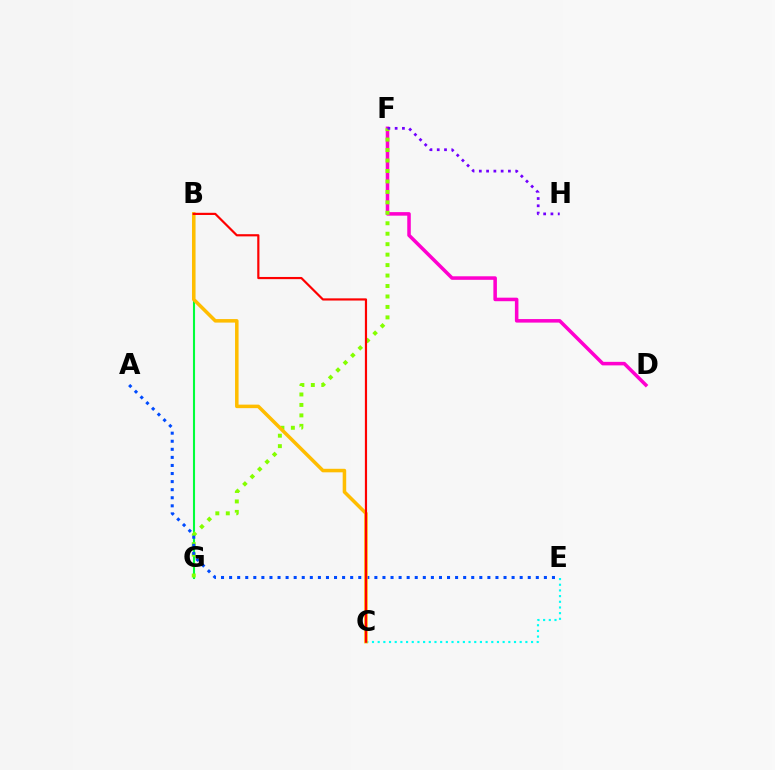{('C', 'E'): [{'color': '#00fff6', 'line_style': 'dotted', 'thickness': 1.54}], ('B', 'G'): [{'color': '#00ff39', 'line_style': 'solid', 'thickness': 1.51}], ('D', 'F'): [{'color': '#ff00cf', 'line_style': 'solid', 'thickness': 2.54}], ('F', 'G'): [{'color': '#84ff00', 'line_style': 'dotted', 'thickness': 2.84}], ('A', 'E'): [{'color': '#004bff', 'line_style': 'dotted', 'thickness': 2.19}], ('F', 'H'): [{'color': '#7200ff', 'line_style': 'dotted', 'thickness': 1.98}], ('B', 'C'): [{'color': '#ffbd00', 'line_style': 'solid', 'thickness': 2.54}, {'color': '#ff0000', 'line_style': 'solid', 'thickness': 1.57}]}